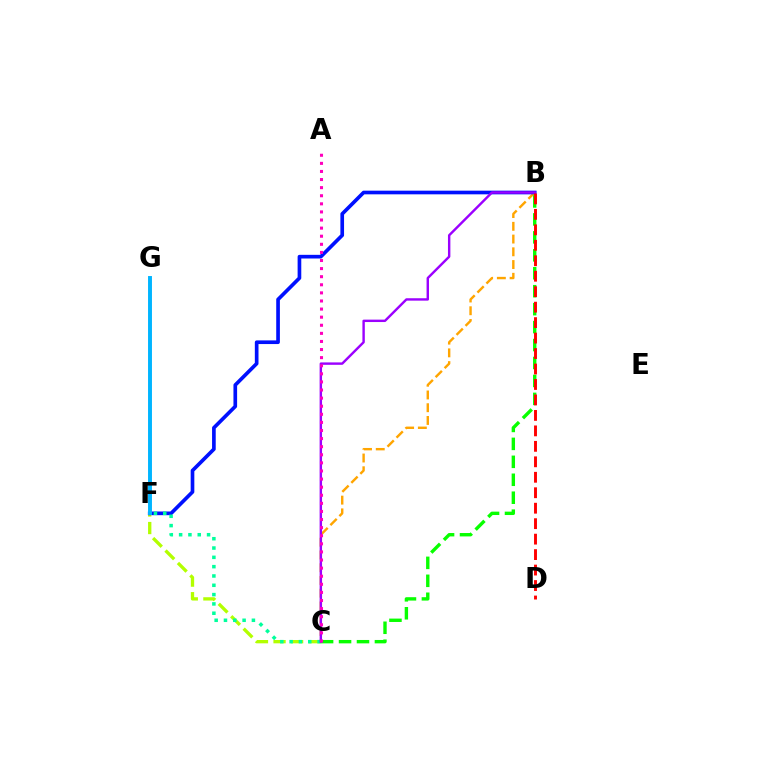{('C', 'F'): [{'color': '#b3ff00', 'line_style': 'dashed', 'thickness': 2.39}, {'color': '#00ff9d', 'line_style': 'dotted', 'thickness': 2.53}], ('B', 'C'): [{'color': '#ffa500', 'line_style': 'dashed', 'thickness': 1.73}, {'color': '#08ff00', 'line_style': 'dashed', 'thickness': 2.44}, {'color': '#9b00ff', 'line_style': 'solid', 'thickness': 1.74}], ('B', 'F'): [{'color': '#0010ff', 'line_style': 'solid', 'thickness': 2.64}], ('B', 'D'): [{'color': '#ff0000', 'line_style': 'dashed', 'thickness': 2.1}], ('F', 'G'): [{'color': '#00b5ff', 'line_style': 'solid', 'thickness': 2.82}], ('A', 'C'): [{'color': '#ff00bd', 'line_style': 'dotted', 'thickness': 2.2}]}